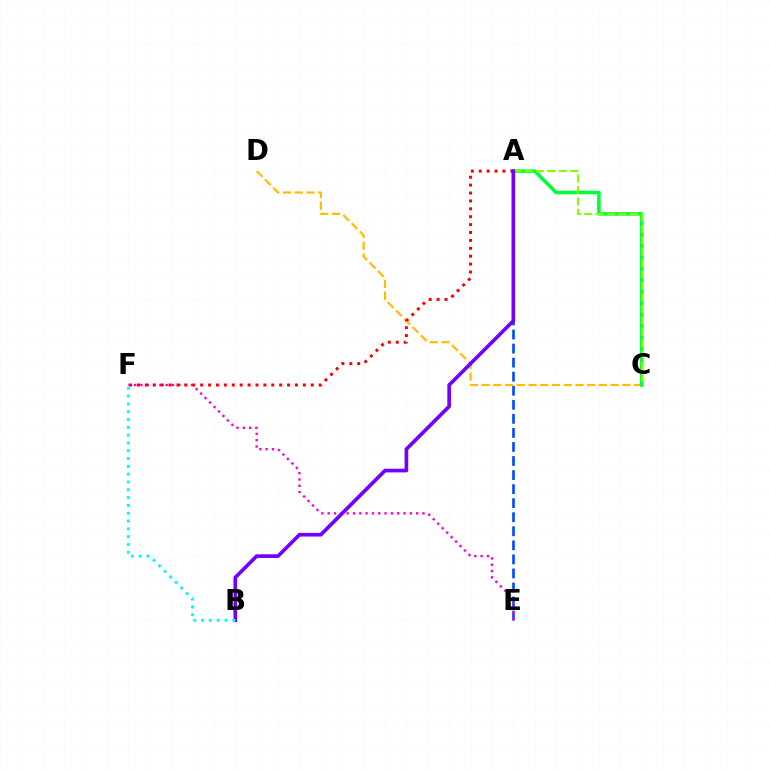{('A', 'E'): [{'color': '#004bff', 'line_style': 'dashed', 'thickness': 1.91}], ('E', 'F'): [{'color': '#ff00cf', 'line_style': 'dotted', 'thickness': 1.72}], ('C', 'D'): [{'color': '#ffbd00', 'line_style': 'dashed', 'thickness': 1.59}], ('A', 'C'): [{'color': '#00ff39', 'line_style': 'solid', 'thickness': 2.58}, {'color': '#84ff00', 'line_style': 'dashed', 'thickness': 1.55}], ('A', 'F'): [{'color': '#ff0000', 'line_style': 'dotted', 'thickness': 2.15}], ('A', 'B'): [{'color': '#7200ff', 'line_style': 'solid', 'thickness': 2.63}], ('B', 'F'): [{'color': '#00fff6', 'line_style': 'dotted', 'thickness': 2.12}]}